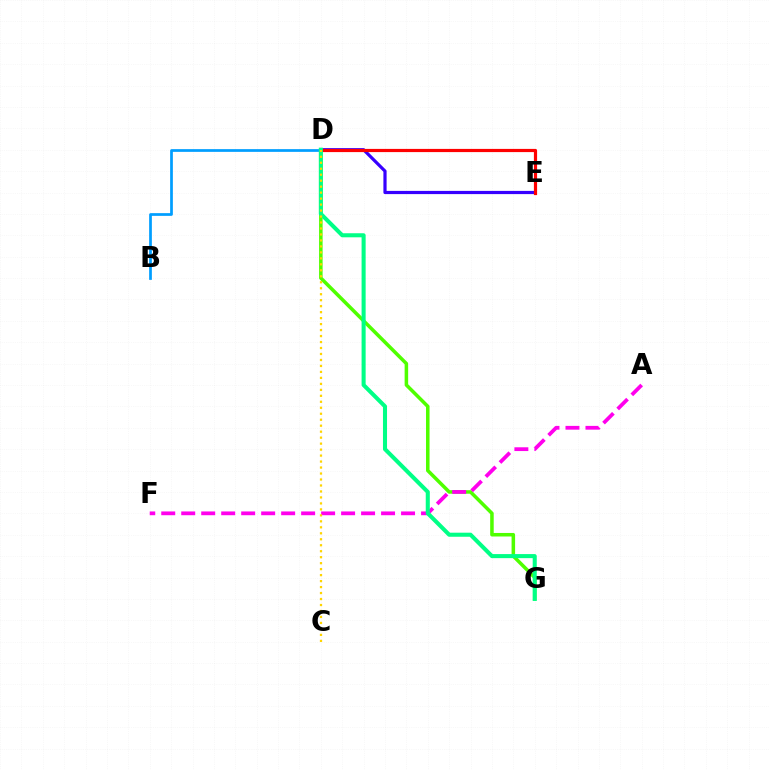{('B', 'D'): [{'color': '#009eff', 'line_style': 'solid', 'thickness': 1.97}], ('D', 'E'): [{'color': '#3700ff', 'line_style': 'solid', 'thickness': 2.3}, {'color': '#ff0000', 'line_style': 'solid', 'thickness': 2.3}], ('D', 'G'): [{'color': '#4fff00', 'line_style': 'solid', 'thickness': 2.54}, {'color': '#00ff86', 'line_style': 'solid', 'thickness': 2.92}], ('A', 'F'): [{'color': '#ff00ed', 'line_style': 'dashed', 'thickness': 2.71}], ('C', 'D'): [{'color': '#ffd500', 'line_style': 'dotted', 'thickness': 1.62}]}